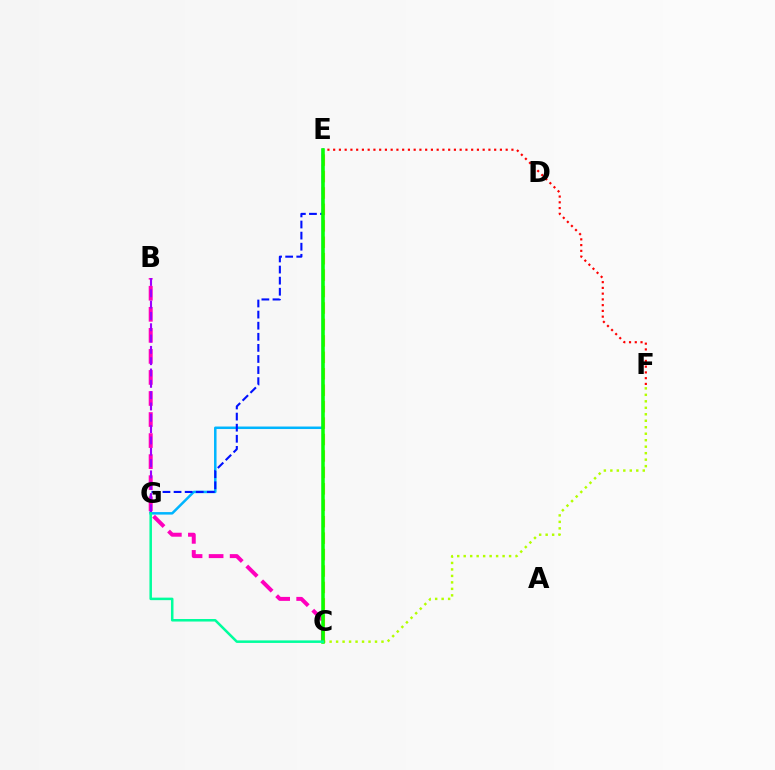{('E', 'G'): [{'color': '#00b5ff', 'line_style': 'solid', 'thickness': 1.81}, {'color': '#0010ff', 'line_style': 'dashed', 'thickness': 1.51}], ('C', 'F'): [{'color': '#b3ff00', 'line_style': 'dotted', 'thickness': 1.76}], ('B', 'C'): [{'color': '#ff00bd', 'line_style': 'dashed', 'thickness': 2.86}], ('C', 'E'): [{'color': '#ffa500', 'line_style': 'dashed', 'thickness': 2.23}, {'color': '#08ff00', 'line_style': 'solid', 'thickness': 2.53}], ('B', 'G'): [{'color': '#9b00ff', 'line_style': 'dashed', 'thickness': 1.54}], ('E', 'F'): [{'color': '#ff0000', 'line_style': 'dotted', 'thickness': 1.56}], ('C', 'G'): [{'color': '#00ff9d', 'line_style': 'solid', 'thickness': 1.82}]}